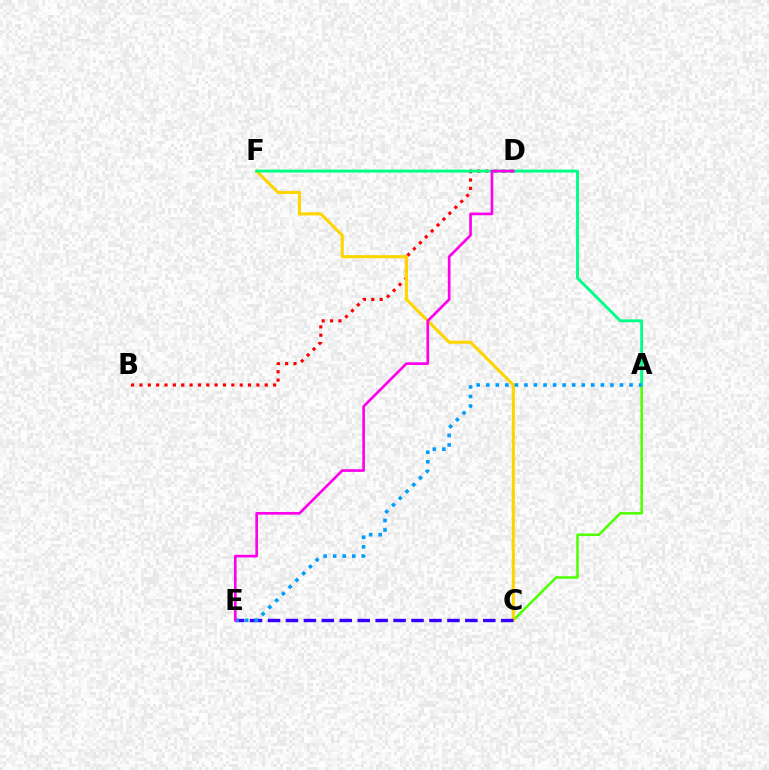{('B', 'D'): [{'color': '#ff0000', 'line_style': 'dotted', 'thickness': 2.27}], ('A', 'C'): [{'color': '#4fff00', 'line_style': 'solid', 'thickness': 1.82}], ('C', 'F'): [{'color': '#ffd500', 'line_style': 'solid', 'thickness': 2.23}], ('C', 'E'): [{'color': '#3700ff', 'line_style': 'dashed', 'thickness': 2.44}], ('A', 'F'): [{'color': '#00ff86', 'line_style': 'solid', 'thickness': 2.1}], ('A', 'E'): [{'color': '#009eff', 'line_style': 'dotted', 'thickness': 2.6}], ('D', 'E'): [{'color': '#ff00ed', 'line_style': 'solid', 'thickness': 1.92}]}